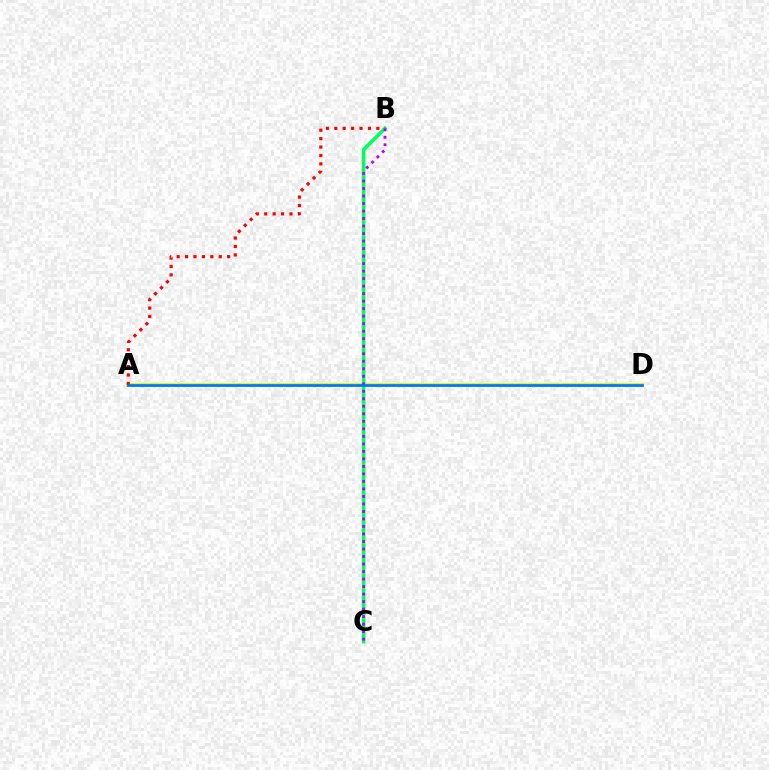{('A', 'D'): [{'color': '#d1ff00', 'line_style': 'solid', 'thickness': 2.76}, {'color': '#0074ff', 'line_style': 'solid', 'thickness': 1.94}], ('B', 'C'): [{'color': '#00ff5c', 'line_style': 'solid', 'thickness': 2.56}, {'color': '#b900ff', 'line_style': 'dotted', 'thickness': 2.04}], ('A', 'B'): [{'color': '#ff0000', 'line_style': 'dotted', 'thickness': 2.29}]}